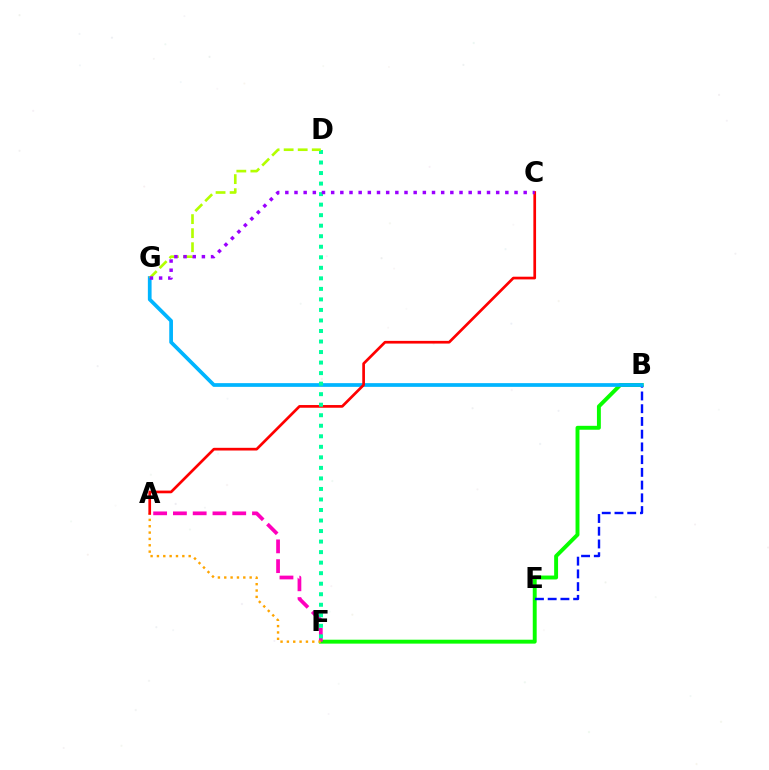{('B', 'F'): [{'color': '#08ff00', 'line_style': 'solid', 'thickness': 2.82}], ('A', 'F'): [{'color': '#ff00bd', 'line_style': 'dashed', 'thickness': 2.69}, {'color': '#ffa500', 'line_style': 'dotted', 'thickness': 1.72}], ('B', 'E'): [{'color': '#0010ff', 'line_style': 'dashed', 'thickness': 1.73}], ('B', 'G'): [{'color': '#00b5ff', 'line_style': 'solid', 'thickness': 2.68}], ('A', 'C'): [{'color': '#ff0000', 'line_style': 'solid', 'thickness': 1.94}], ('D', 'F'): [{'color': '#00ff9d', 'line_style': 'dotted', 'thickness': 2.86}], ('D', 'G'): [{'color': '#b3ff00', 'line_style': 'dashed', 'thickness': 1.91}], ('C', 'G'): [{'color': '#9b00ff', 'line_style': 'dotted', 'thickness': 2.49}]}